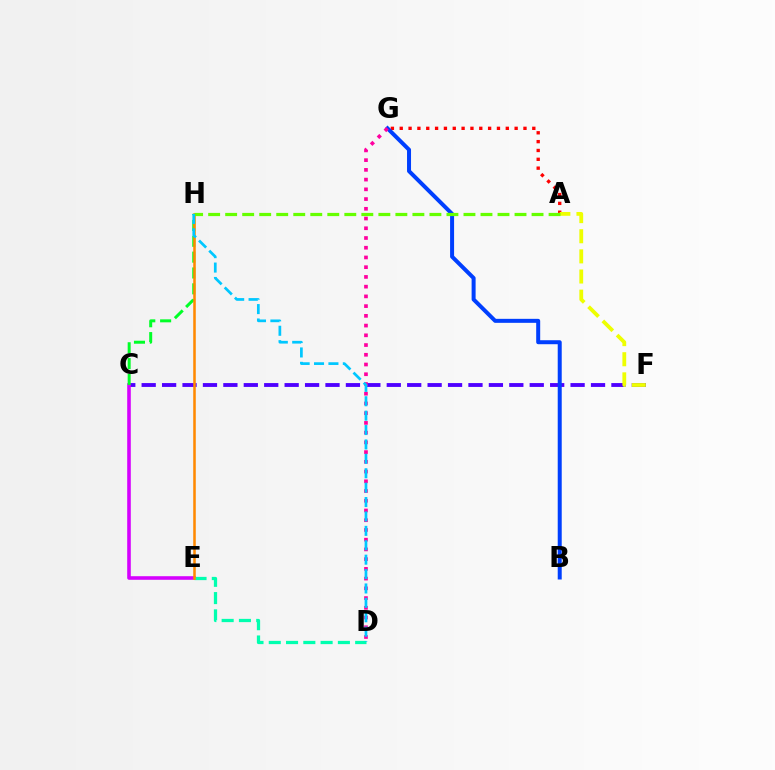{('A', 'G'): [{'color': '#ff0000', 'line_style': 'dotted', 'thickness': 2.4}], ('C', 'F'): [{'color': '#4f00ff', 'line_style': 'dashed', 'thickness': 2.77}], ('C', 'E'): [{'color': '#d600ff', 'line_style': 'solid', 'thickness': 2.58}], ('B', 'G'): [{'color': '#003fff', 'line_style': 'solid', 'thickness': 2.88}], ('A', 'F'): [{'color': '#eeff00', 'line_style': 'dashed', 'thickness': 2.73}], ('C', 'H'): [{'color': '#00ff27', 'line_style': 'dashed', 'thickness': 2.15}], ('D', 'E'): [{'color': '#00ffaf', 'line_style': 'dashed', 'thickness': 2.35}], ('D', 'G'): [{'color': '#ff00a0', 'line_style': 'dotted', 'thickness': 2.64}], ('E', 'H'): [{'color': '#ff8800', 'line_style': 'solid', 'thickness': 1.83}], ('A', 'H'): [{'color': '#66ff00', 'line_style': 'dashed', 'thickness': 2.31}], ('D', 'H'): [{'color': '#00c7ff', 'line_style': 'dashed', 'thickness': 1.96}]}